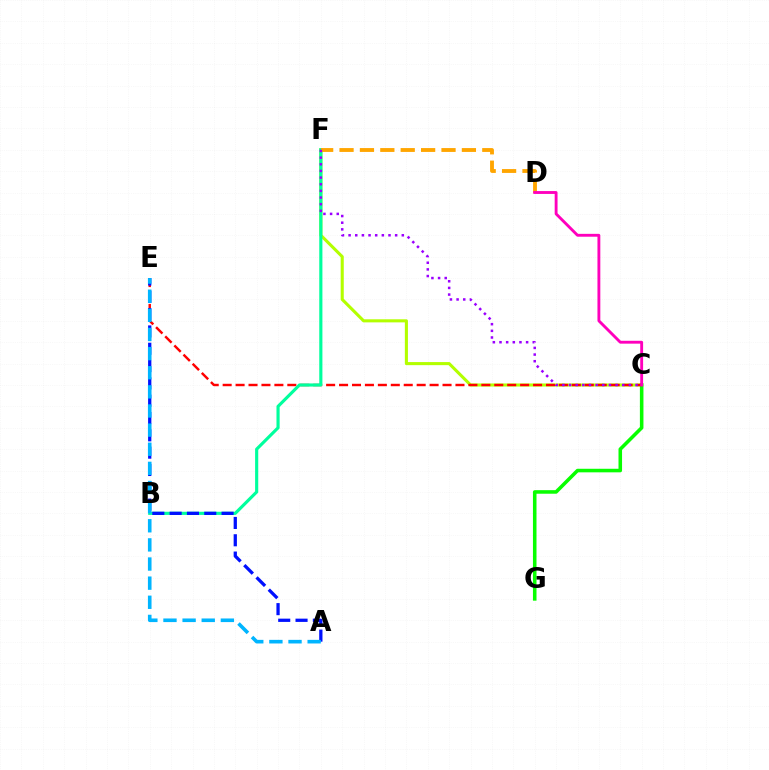{('C', 'F'): [{'color': '#b3ff00', 'line_style': 'solid', 'thickness': 2.22}, {'color': '#9b00ff', 'line_style': 'dotted', 'thickness': 1.81}], ('C', 'G'): [{'color': '#08ff00', 'line_style': 'solid', 'thickness': 2.56}], ('C', 'E'): [{'color': '#ff0000', 'line_style': 'dashed', 'thickness': 1.76}], ('B', 'F'): [{'color': '#00ff9d', 'line_style': 'solid', 'thickness': 2.27}], ('A', 'E'): [{'color': '#0010ff', 'line_style': 'dashed', 'thickness': 2.35}, {'color': '#00b5ff', 'line_style': 'dashed', 'thickness': 2.6}], ('D', 'F'): [{'color': '#ffa500', 'line_style': 'dashed', 'thickness': 2.77}], ('C', 'D'): [{'color': '#ff00bd', 'line_style': 'solid', 'thickness': 2.06}]}